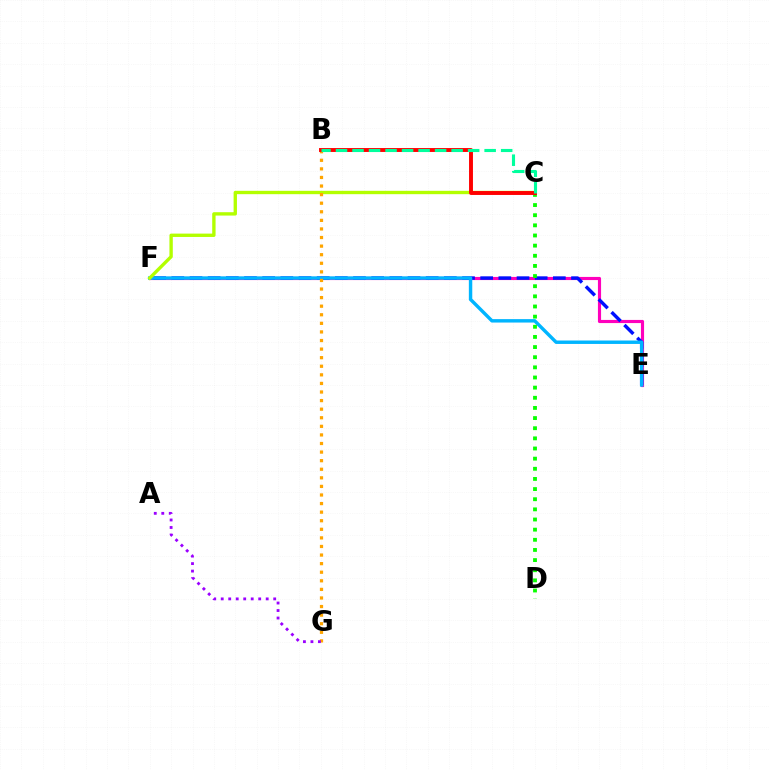{('E', 'F'): [{'color': '#ff00bd', 'line_style': 'solid', 'thickness': 2.26}, {'color': '#0010ff', 'line_style': 'dashed', 'thickness': 2.47}, {'color': '#00b5ff', 'line_style': 'solid', 'thickness': 2.47}], ('C', 'F'): [{'color': '#b3ff00', 'line_style': 'solid', 'thickness': 2.41}], ('B', 'G'): [{'color': '#ffa500', 'line_style': 'dotted', 'thickness': 2.33}], ('C', 'D'): [{'color': '#08ff00', 'line_style': 'dotted', 'thickness': 2.76}], ('B', 'C'): [{'color': '#ff0000', 'line_style': 'solid', 'thickness': 2.81}, {'color': '#00ff9d', 'line_style': 'dashed', 'thickness': 2.24}], ('A', 'G'): [{'color': '#9b00ff', 'line_style': 'dotted', 'thickness': 2.04}]}